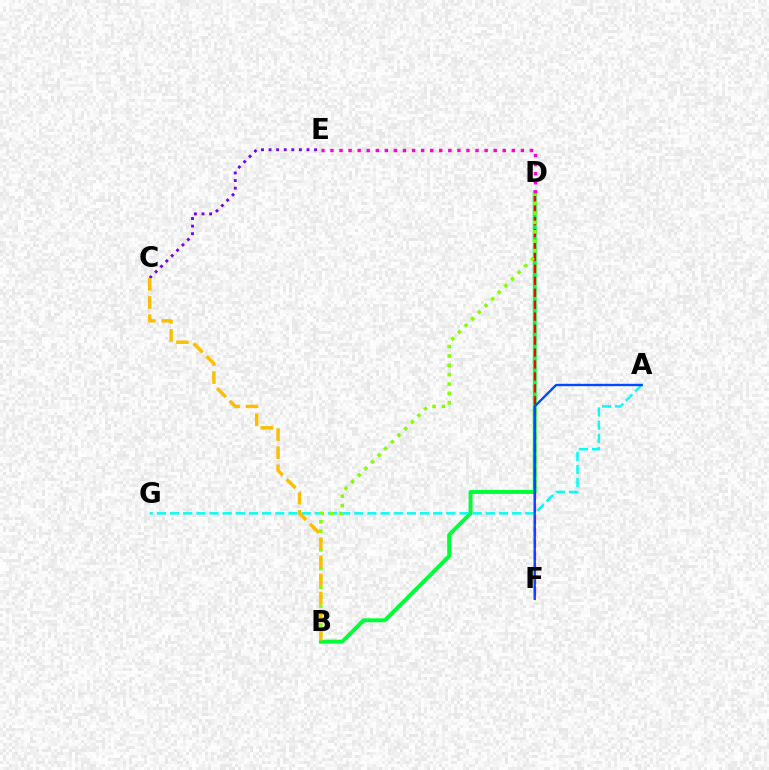{('B', 'D'): [{'color': '#00ff39', 'line_style': 'solid', 'thickness': 2.84}, {'color': '#84ff00', 'line_style': 'dotted', 'thickness': 2.55}], ('C', 'E'): [{'color': '#7200ff', 'line_style': 'dotted', 'thickness': 2.06}], ('A', 'G'): [{'color': '#00fff6', 'line_style': 'dashed', 'thickness': 1.79}], ('D', 'F'): [{'color': '#ff0000', 'line_style': 'dashed', 'thickness': 1.62}], ('A', 'F'): [{'color': '#004bff', 'line_style': 'solid', 'thickness': 1.71}], ('D', 'E'): [{'color': '#ff00cf', 'line_style': 'dotted', 'thickness': 2.46}], ('B', 'C'): [{'color': '#ffbd00', 'line_style': 'dashed', 'thickness': 2.46}]}